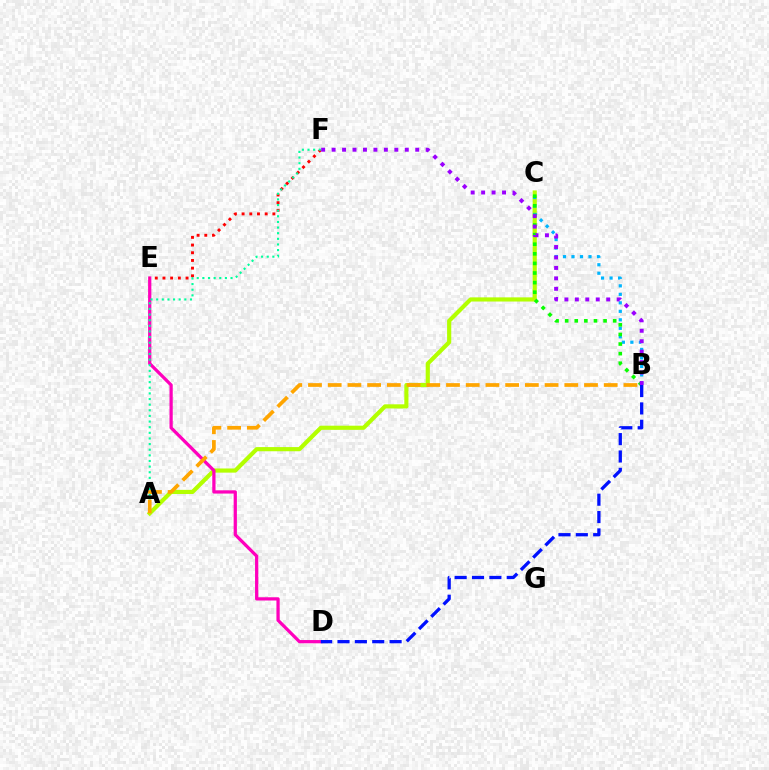{('A', 'C'): [{'color': '#b3ff00', 'line_style': 'solid', 'thickness': 2.99}], ('D', 'E'): [{'color': '#ff00bd', 'line_style': 'solid', 'thickness': 2.34}], ('E', 'F'): [{'color': '#ff0000', 'line_style': 'dotted', 'thickness': 2.09}], ('B', 'C'): [{'color': '#00b5ff', 'line_style': 'dotted', 'thickness': 2.31}, {'color': '#08ff00', 'line_style': 'dotted', 'thickness': 2.61}], ('A', 'F'): [{'color': '#00ff9d', 'line_style': 'dotted', 'thickness': 1.53}], ('B', 'F'): [{'color': '#9b00ff', 'line_style': 'dotted', 'thickness': 2.84}], ('A', 'B'): [{'color': '#ffa500', 'line_style': 'dashed', 'thickness': 2.68}], ('B', 'D'): [{'color': '#0010ff', 'line_style': 'dashed', 'thickness': 2.36}]}